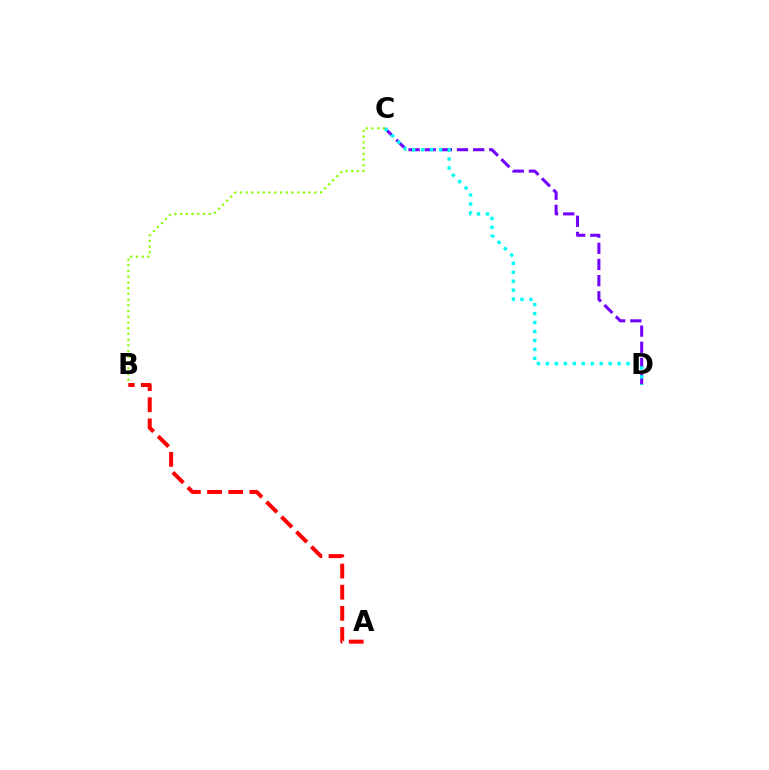{('B', 'C'): [{'color': '#84ff00', 'line_style': 'dotted', 'thickness': 1.56}], ('A', 'B'): [{'color': '#ff0000', 'line_style': 'dashed', 'thickness': 2.87}], ('C', 'D'): [{'color': '#7200ff', 'line_style': 'dashed', 'thickness': 2.19}, {'color': '#00fff6', 'line_style': 'dotted', 'thickness': 2.43}]}